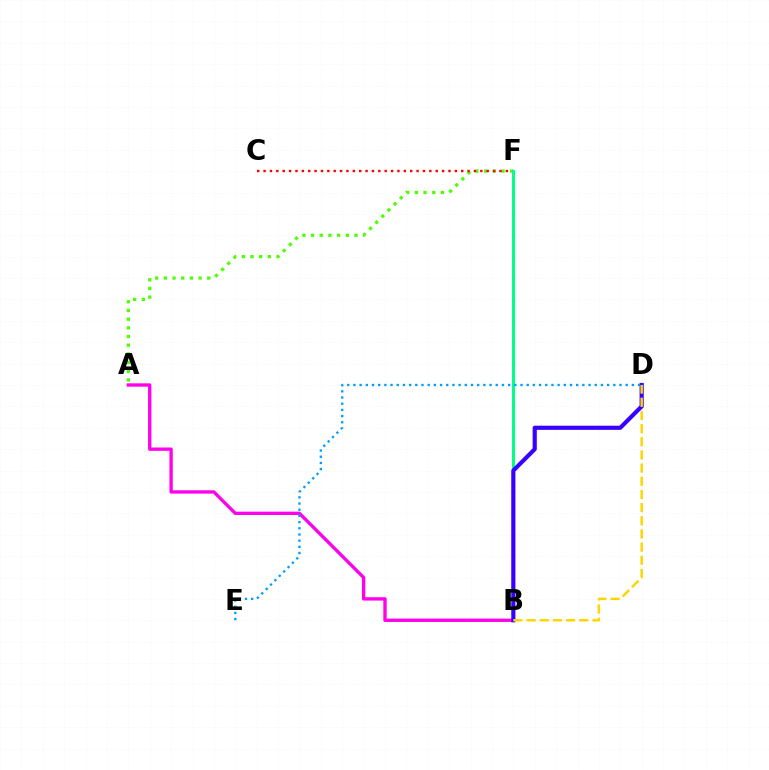{('A', 'B'): [{'color': '#ff00ed', 'line_style': 'solid', 'thickness': 2.4}], ('A', 'F'): [{'color': '#4fff00', 'line_style': 'dotted', 'thickness': 2.36}], ('C', 'F'): [{'color': '#ff0000', 'line_style': 'dotted', 'thickness': 1.73}], ('B', 'F'): [{'color': '#00ff86', 'line_style': 'solid', 'thickness': 2.14}], ('B', 'D'): [{'color': '#3700ff', 'line_style': 'solid', 'thickness': 2.99}, {'color': '#ffd500', 'line_style': 'dashed', 'thickness': 1.79}], ('D', 'E'): [{'color': '#009eff', 'line_style': 'dotted', 'thickness': 1.68}]}